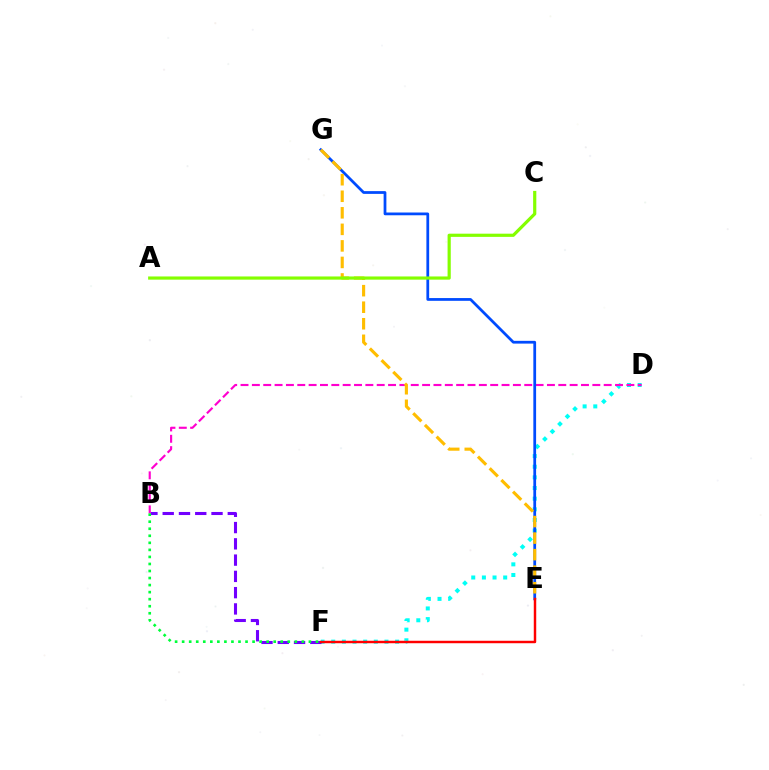{('D', 'F'): [{'color': '#00fff6', 'line_style': 'dotted', 'thickness': 2.89}], ('B', 'F'): [{'color': '#7200ff', 'line_style': 'dashed', 'thickness': 2.21}, {'color': '#00ff39', 'line_style': 'dotted', 'thickness': 1.91}], ('B', 'D'): [{'color': '#ff00cf', 'line_style': 'dashed', 'thickness': 1.54}], ('E', 'G'): [{'color': '#004bff', 'line_style': 'solid', 'thickness': 1.99}, {'color': '#ffbd00', 'line_style': 'dashed', 'thickness': 2.25}], ('E', 'F'): [{'color': '#ff0000', 'line_style': 'solid', 'thickness': 1.77}], ('A', 'C'): [{'color': '#84ff00', 'line_style': 'solid', 'thickness': 2.29}]}